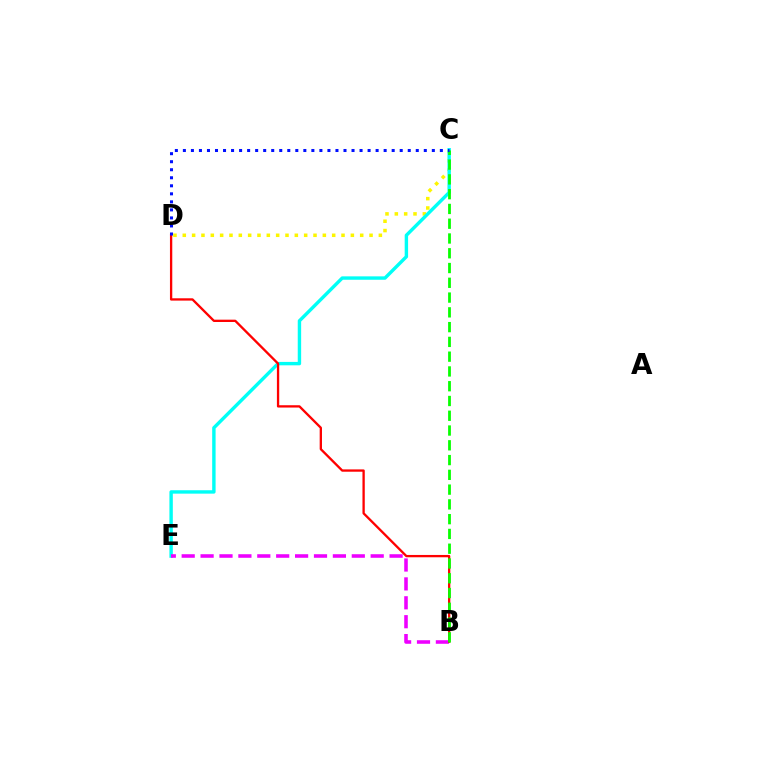{('C', 'D'): [{'color': '#fcf500', 'line_style': 'dotted', 'thickness': 2.54}, {'color': '#0010ff', 'line_style': 'dotted', 'thickness': 2.18}], ('C', 'E'): [{'color': '#00fff6', 'line_style': 'solid', 'thickness': 2.45}], ('B', 'E'): [{'color': '#ee00ff', 'line_style': 'dashed', 'thickness': 2.57}], ('B', 'D'): [{'color': '#ff0000', 'line_style': 'solid', 'thickness': 1.67}], ('B', 'C'): [{'color': '#08ff00', 'line_style': 'dashed', 'thickness': 2.01}]}